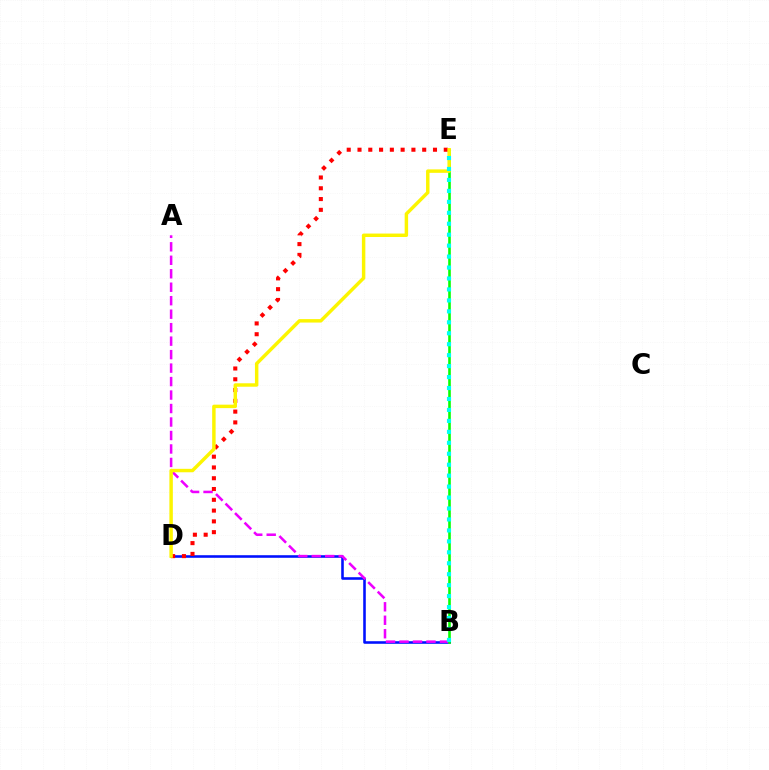{('B', 'D'): [{'color': '#0010ff', 'line_style': 'solid', 'thickness': 1.85}], ('A', 'B'): [{'color': '#ee00ff', 'line_style': 'dashed', 'thickness': 1.83}], ('D', 'E'): [{'color': '#ff0000', 'line_style': 'dotted', 'thickness': 2.93}, {'color': '#fcf500', 'line_style': 'solid', 'thickness': 2.48}], ('B', 'E'): [{'color': '#08ff00', 'line_style': 'solid', 'thickness': 1.88}, {'color': '#00fff6', 'line_style': 'dotted', 'thickness': 2.98}]}